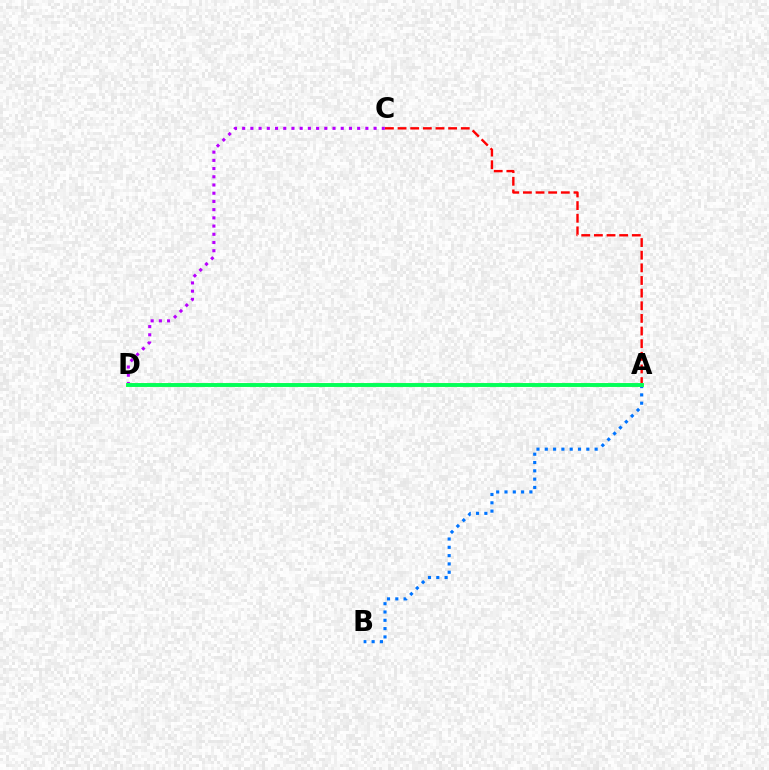{('A', 'C'): [{'color': '#ff0000', 'line_style': 'dashed', 'thickness': 1.72}], ('A', 'B'): [{'color': '#0074ff', 'line_style': 'dotted', 'thickness': 2.26}], ('C', 'D'): [{'color': '#b900ff', 'line_style': 'dotted', 'thickness': 2.23}], ('A', 'D'): [{'color': '#d1ff00', 'line_style': 'solid', 'thickness': 2.73}, {'color': '#00ff5c', 'line_style': 'solid', 'thickness': 2.76}]}